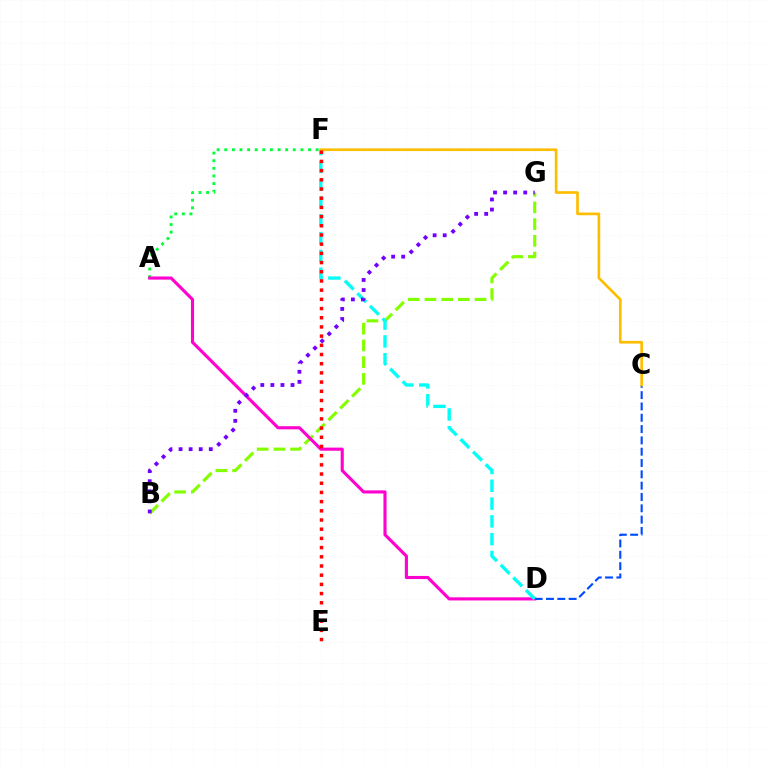{('B', 'G'): [{'color': '#84ff00', 'line_style': 'dashed', 'thickness': 2.27}, {'color': '#7200ff', 'line_style': 'dotted', 'thickness': 2.74}], ('A', 'F'): [{'color': '#00ff39', 'line_style': 'dotted', 'thickness': 2.07}], ('A', 'D'): [{'color': '#ff00cf', 'line_style': 'solid', 'thickness': 2.24}], ('C', 'D'): [{'color': '#004bff', 'line_style': 'dashed', 'thickness': 1.54}], ('D', 'F'): [{'color': '#00fff6', 'line_style': 'dashed', 'thickness': 2.42}], ('C', 'F'): [{'color': '#ffbd00', 'line_style': 'solid', 'thickness': 1.92}], ('E', 'F'): [{'color': '#ff0000', 'line_style': 'dotted', 'thickness': 2.5}]}